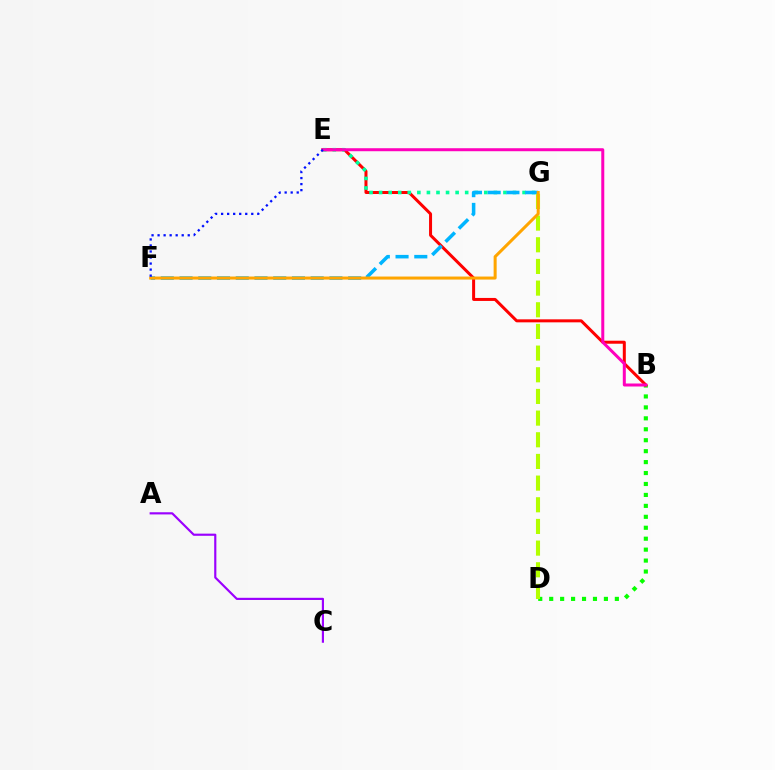{('B', 'D'): [{'color': '#08ff00', 'line_style': 'dotted', 'thickness': 2.97}], ('B', 'E'): [{'color': '#ff0000', 'line_style': 'solid', 'thickness': 2.16}, {'color': '#ff00bd', 'line_style': 'solid', 'thickness': 2.16}], ('E', 'G'): [{'color': '#00ff9d', 'line_style': 'dotted', 'thickness': 2.6}], ('F', 'G'): [{'color': '#00b5ff', 'line_style': 'dashed', 'thickness': 2.55}, {'color': '#ffa500', 'line_style': 'solid', 'thickness': 2.18}], ('A', 'C'): [{'color': '#9b00ff', 'line_style': 'solid', 'thickness': 1.56}], ('D', 'G'): [{'color': '#b3ff00', 'line_style': 'dashed', 'thickness': 2.94}], ('E', 'F'): [{'color': '#0010ff', 'line_style': 'dotted', 'thickness': 1.64}]}